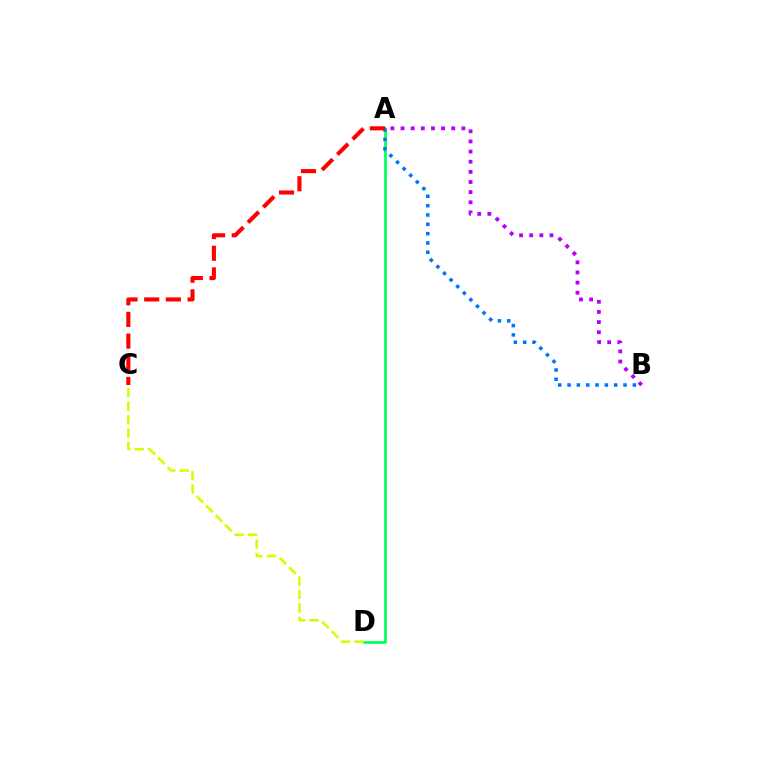{('A', 'D'): [{'color': '#00ff5c', 'line_style': 'solid', 'thickness': 1.95}], ('A', 'B'): [{'color': '#b900ff', 'line_style': 'dotted', 'thickness': 2.76}, {'color': '#0074ff', 'line_style': 'dotted', 'thickness': 2.53}], ('A', 'C'): [{'color': '#ff0000', 'line_style': 'dashed', 'thickness': 2.94}], ('C', 'D'): [{'color': '#d1ff00', 'line_style': 'dashed', 'thickness': 1.83}]}